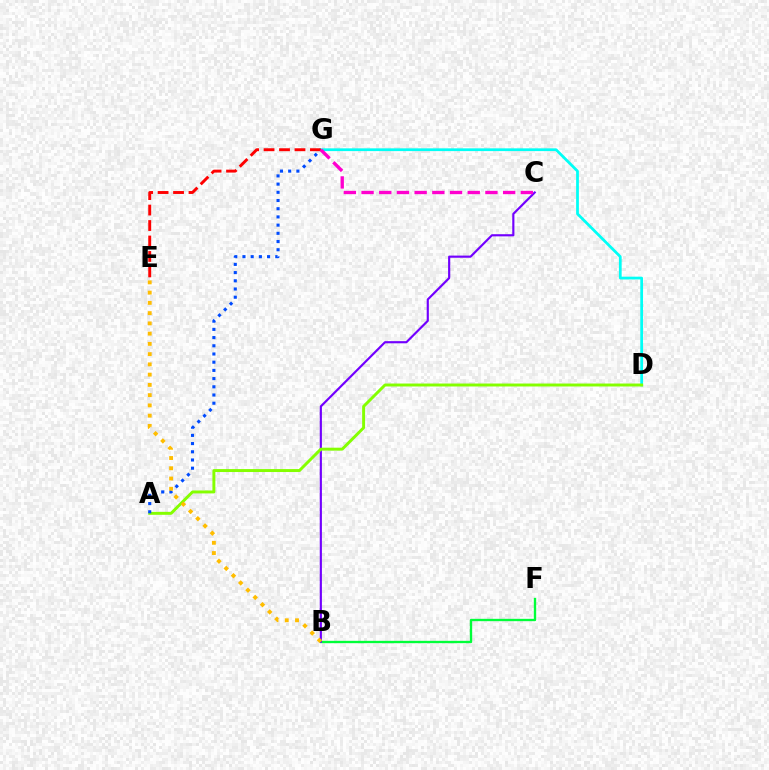{('D', 'G'): [{'color': '#00fff6', 'line_style': 'solid', 'thickness': 1.98}], ('B', 'F'): [{'color': '#00ff39', 'line_style': 'solid', 'thickness': 1.69}], ('B', 'C'): [{'color': '#7200ff', 'line_style': 'solid', 'thickness': 1.55}], ('A', 'D'): [{'color': '#84ff00', 'line_style': 'solid', 'thickness': 2.12}], ('A', 'G'): [{'color': '#004bff', 'line_style': 'dotted', 'thickness': 2.23}], ('B', 'E'): [{'color': '#ffbd00', 'line_style': 'dotted', 'thickness': 2.78}], ('E', 'G'): [{'color': '#ff0000', 'line_style': 'dashed', 'thickness': 2.1}], ('C', 'G'): [{'color': '#ff00cf', 'line_style': 'dashed', 'thickness': 2.4}]}